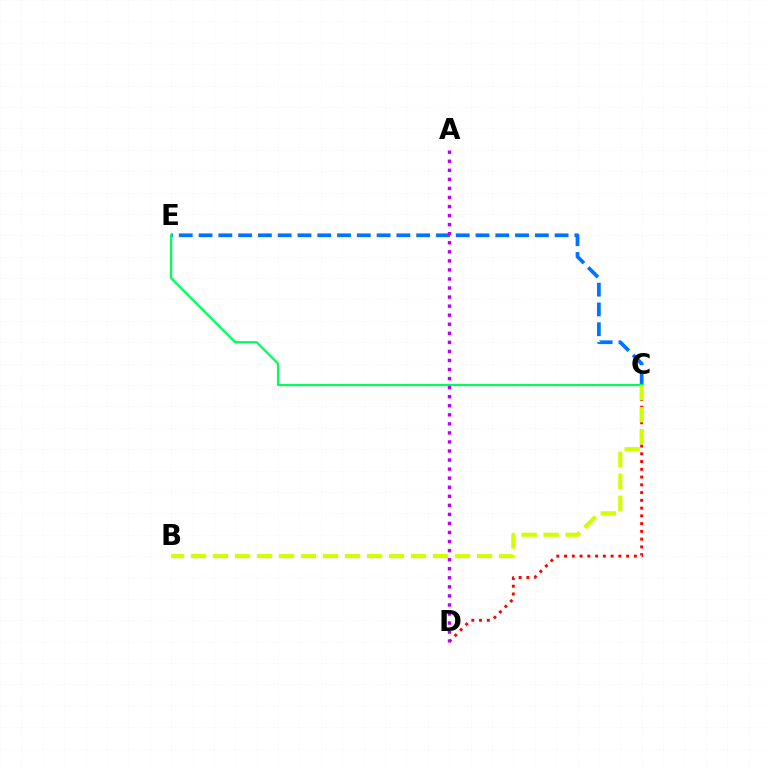{('C', 'E'): [{'color': '#0074ff', 'line_style': 'dashed', 'thickness': 2.69}, {'color': '#00ff5c', 'line_style': 'solid', 'thickness': 1.61}], ('C', 'D'): [{'color': '#ff0000', 'line_style': 'dotted', 'thickness': 2.11}], ('B', 'C'): [{'color': '#d1ff00', 'line_style': 'dashed', 'thickness': 2.99}], ('A', 'D'): [{'color': '#b900ff', 'line_style': 'dotted', 'thickness': 2.46}]}